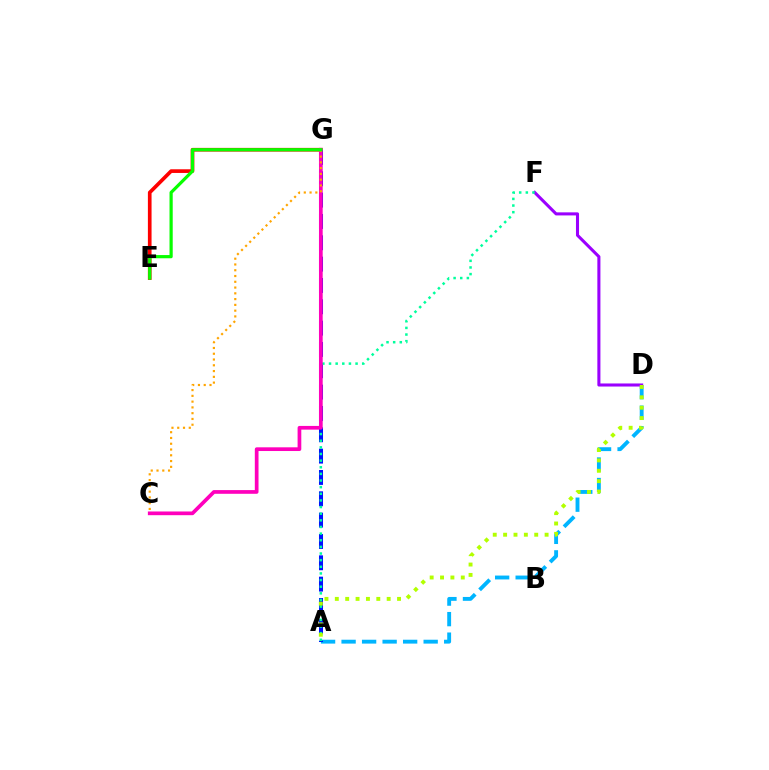{('E', 'G'): [{'color': '#ff0000', 'line_style': 'solid', 'thickness': 2.65}, {'color': '#08ff00', 'line_style': 'solid', 'thickness': 2.31}], ('A', 'D'): [{'color': '#00b5ff', 'line_style': 'dashed', 'thickness': 2.79}, {'color': '#b3ff00', 'line_style': 'dotted', 'thickness': 2.82}], ('A', 'G'): [{'color': '#0010ff', 'line_style': 'dashed', 'thickness': 2.9}], ('D', 'F'): [{'color': '#9b00ff', 'line_style': 'solid', 'thickness': 2.21}], ('A', 'F'): [{'color': '#00ff9d', 'line_style': 'dotted', 'thickness': 1.8}], ('C', 'G'): [{'color': '#ff00bd', 'line_style': 'solid', 'thickness': 2.67}, {'color': '#ffa500', 'line_style': 'dotted', 'thickness': 1.57}]}